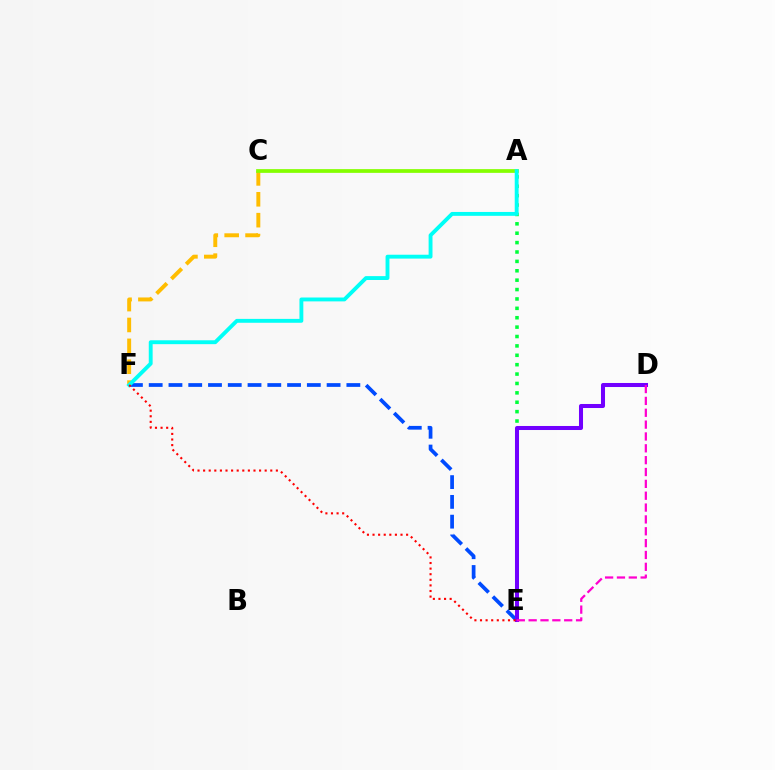{('A', 'E'): [{'color': '#00ff39', 'line_style': 'dotted', 'thickness': 2.55}], ('E', 'F'): [{'color': '#004bff', 'line_style': 'dashed', 'thickness': 2.69}, {'color': '#ff0000', 'line_style': 'dotted', 'thickness': 1.52}], ('C', 'F'): [{'color': '#ffbd00', 'line_style': 'dashed', 'thickness': 2.84}], ('D', 'E'): [{'color': '#7200ff', 'line_style': 'solid', 'thickness': 2.9}, {'color': '#ff00cf', 'line_style': 'dashed', 'thickness': 1.61}], ('A', 'C'): [{'color': '#84ff00', 'line_style': 'solid', 'thickness': 2.68}], ('A', 'F'): [{'color': '#00fff6', 'line_style': 'solid', 'thickness': 2.79}]}